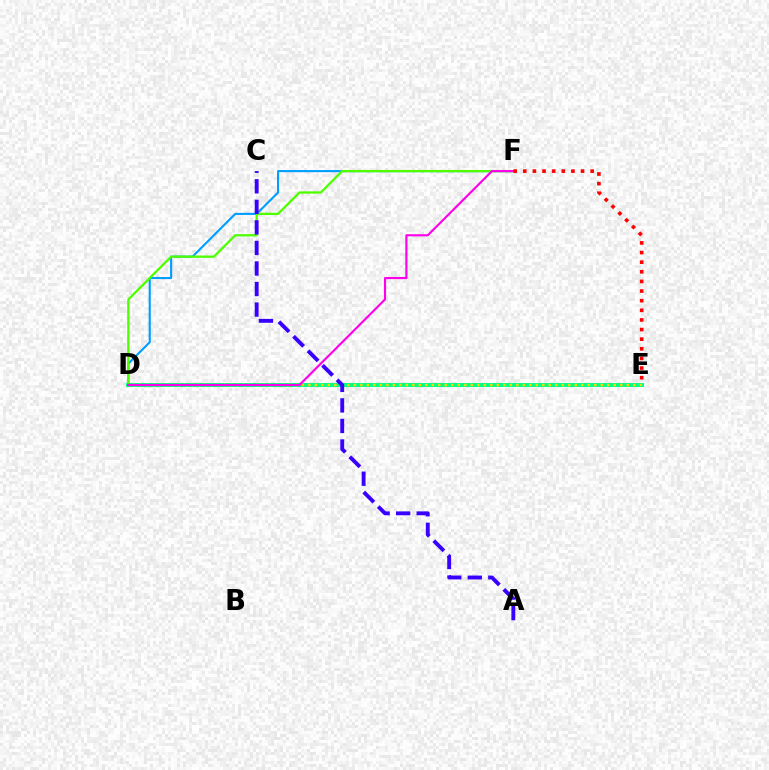{('D', 'E'): [{'color': '#00ff86', 'line_style': 'solid', 'thickness': 2.86}, {'color': '#ffd500', 'line_style': 'dotted', 'thickness': 1.77}], ('D', 'F'): [{'color': '#009eff', 'line_style': 'solid', 'thickness': 1.51}, {'color': '#4fff00', 'line_style': 'solid', 'thickness': 1.65}, {'color': '#ff00ed', 'line_style': 'solid', 'thickness': 1.54}], ('E', 'F'): [{'color': '#ff0000', 'line_style': 'dotted', 'thickness': 2.62}], ('A', 'C'): [{'color': '#3700ff', 'line_style': 'dashed', 'thickness': 2.79}]}